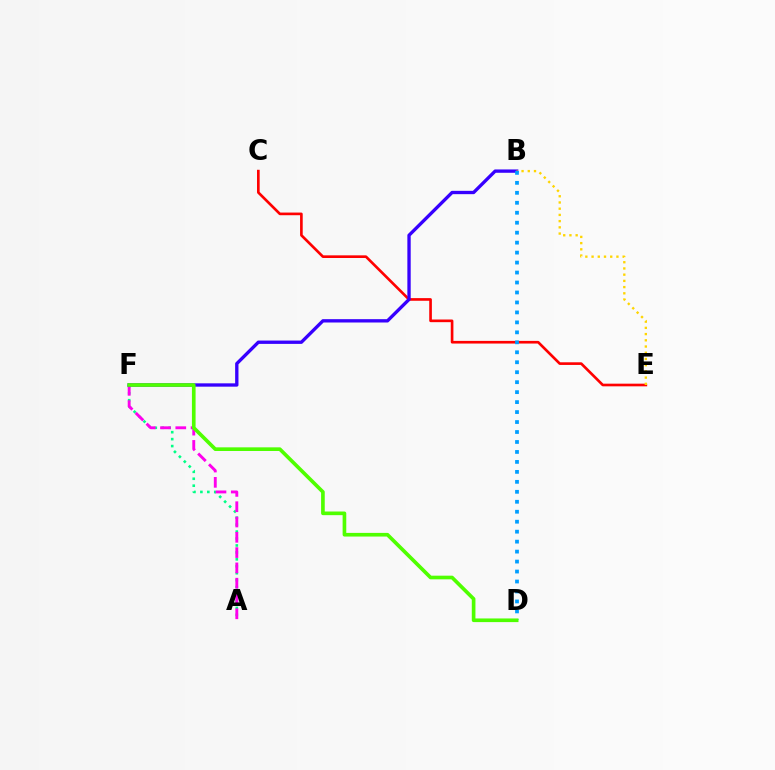{('A', 'F'): [{'color': '#00ff86', 'line_style': 'dotted', 'thickness': 1.89}, {'color': '#ff00ed', 'line_style': 'dashed', 'thickness': 2.08}], ('C', 'E'): [{'color': '#ff0000', 'line_style': 'solid', 'thickness': 1.91}], ('B', 'F'): [{'color': '#3700ff', 'line_style': 'solid', 'thickness': 2.4}], ('B', 'E'): [{'color': '#ffd500', 'line_style': 'dotted', 'thickness': 1.69}], ('B', 'D'): [{'color': '#009eff', 'line_style': 'dotted', 'thickness': 2.71}], ('D', 'F'): [{'color': '#4fff00', 'line_style': 'solid', 'thickness': 2.63}]}